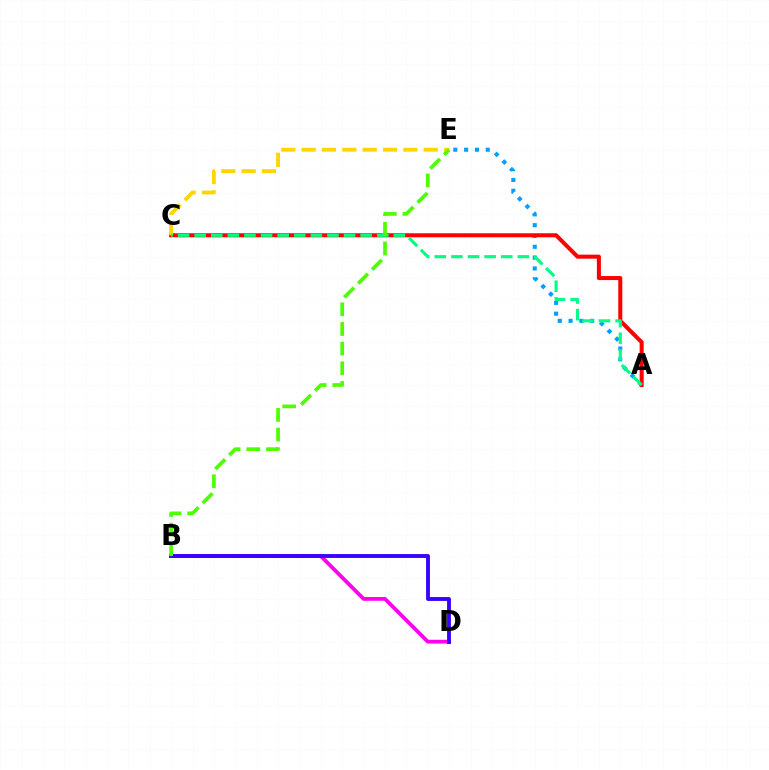{('A', 'E'): [{'color': '#009eff', 'line_style': 'dotted', 'thickness': 2.94}], ('A', 'C'): [{'color': '#ff0000', 'line_style': 'solid', 'thickness': 2.91}, {'color': '#00ff86', 'line_style': 'dashed', 'thickness': 2.26}], ('C', 'E'): [{'color': '#ffd500', 'line_style': 'dashed', 'thickness': 2.76}], ('B', 'D'): [{'color': '#ff00ed', 'line_style': 'solid', 'thickness': 2.72}, {'color': '#3700ff', 'line_style': 'solid', 'thickness': 2.77}], ('B', 'E'): [{'color': '#4fff00', 'line_style': 'dashed', 'thickness': 2.67}]}